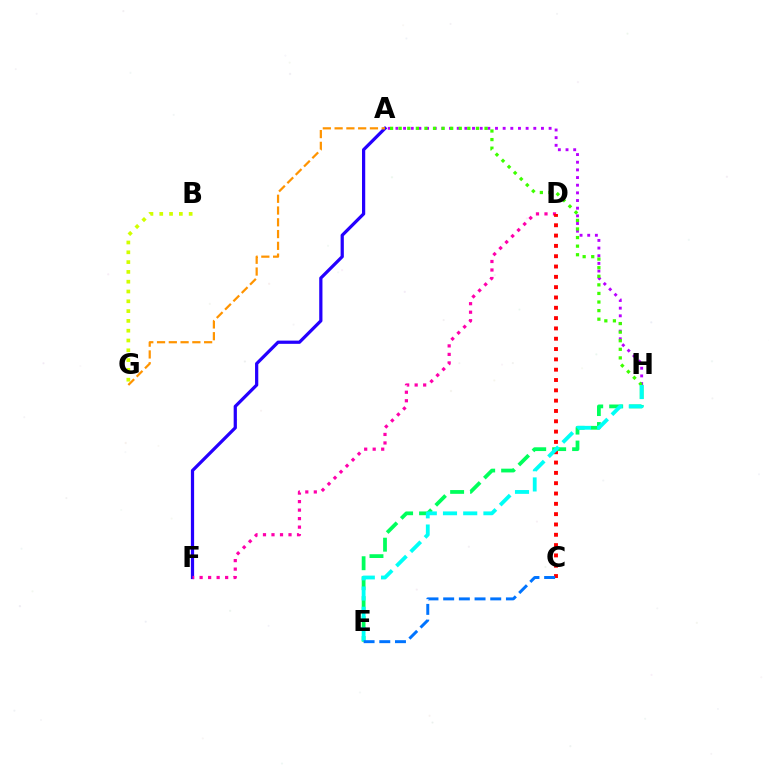{('A', 'F'): [{'color': '#2500ff', 'line_style': 'solid', 'thickness': 2.33}], ('A', 'H'): [{'color': '#b900ff', 'line_style': 'dotted', 'thickness': 2.08}, {'color': '#3dff00', 'line_style': 'dotted', 'thickness': 2.33}], ('D', 'F'): [{'color': '#ff00ac', 'line_style': 'dotted', 'thickness': 2.31}], ('B', 'G'): [{'color': '#d1ff00', 'line_style': 'dotted', 'thickness': 2.66}], ('C', 'D'): [{'color': '#ff0000', 'line_style': 'dotted', 'thickness': 2.8}], ('E', 'H'): [{'color': '#00ff5c', 'line_style': 'dashed', 'thickness': 2.71}, {'color': '#00fff6', 'line_style': 'dashed', 'thickness': 2.75}], ('C', 'E'): [{'color': '#0074ff', 'line_style': 'dashed', 'thickness': 2.13}], ('A', 'G'): [{'color': '#ff9400', 'line_style': 'dashed', 'thickness': 1.6}]}